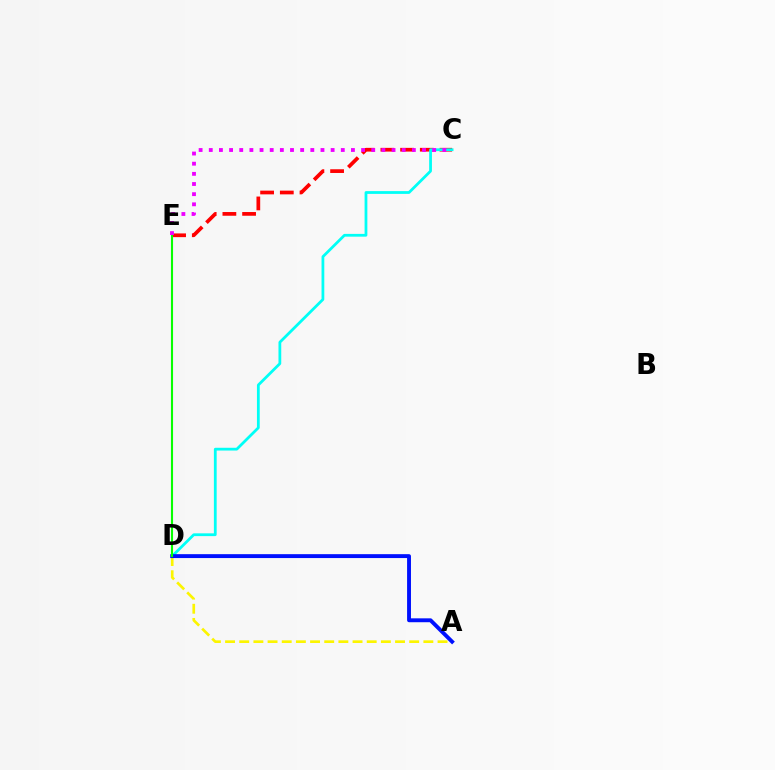{('C', 'E'): [{'color': '#ff0000', 'line_style': 'dashed', 'thickness': 2.68}, {'color': '#ee00ff', 'line_style': 'dotted', 'thickness': 2.76}], ('C', 'D'): [{'color': '#00fff6', 'line_style': 'solid', 'thickness': 2.0}], ('A', 'D'): [{'color': '#fcf500', 'line_style': 'dashed', 'thickness': 1.92}, {'color': '#0010ff', 'line_style': 'solid', 'thickness': 2.8}], ('D', 'E'): [{'color': '#08ff00', 'line_style': 'solid', 'thickness': 1.51}]}